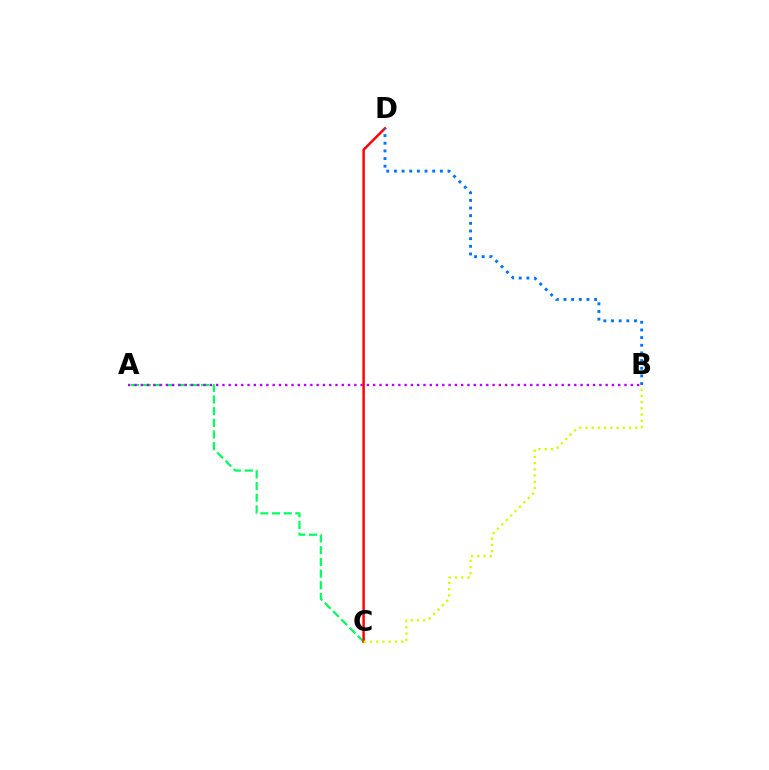{('A', 'C'): [{'color': '#00ff5c', 'line_style': 'dashed', 'thickness': 1.59}], ('A', 'B'): [{'color': '#b900ff', 'line_style': 'dotted', 'thickness': 1.71}], ('C', 'D'): [{'color': '#ff0000', 'line_style': 'solid', 'thickness': 1.77}], ('B', 'D'): [{'color': '#0074ff', 'line_style': 'dotted', 'thickness': 2.08}], ('B', 'C'): [{'color': '#d1ff00', 'line_style': 'dotted', 'thickness': 1.69}]}